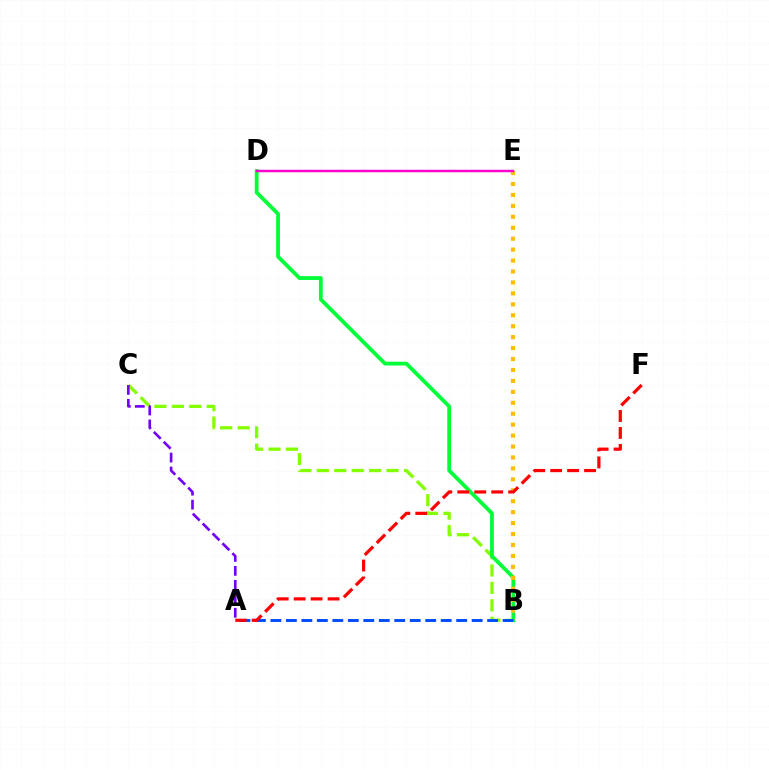{('B', 'C'): [{'color': '#84ff00', 'line_style': 'dashed', 'thickness': 2.37}], ('A', 'C'): [{'color': '#7200ff', 'line_style': 'dashed', 'thickness': 1.9}], ('B', 'D'): [{'color': '#00ff39', 'line_style': 'solid', 'thickness': 2.72}], ('D', 'E'): [{'color': '#00fff6', 'line_style': 'dashed', 'thickness': 1.52}, {'color': '#ff00cf', 'line_style': 'solid', 'thickness': 1.78}], ('B', 'E'): [{'color': '#ffbd00', 'line_style': 'dotted', 'thickness': 2.97}], ('A', 'B'): [{'color': '#004bff', 'line_style': 'dashed', 'thickness': 2.1}], ('A', 'F'): [{'color': '#ff0000', 'line_style': 'dashed', 'thickness': 2.3}]}